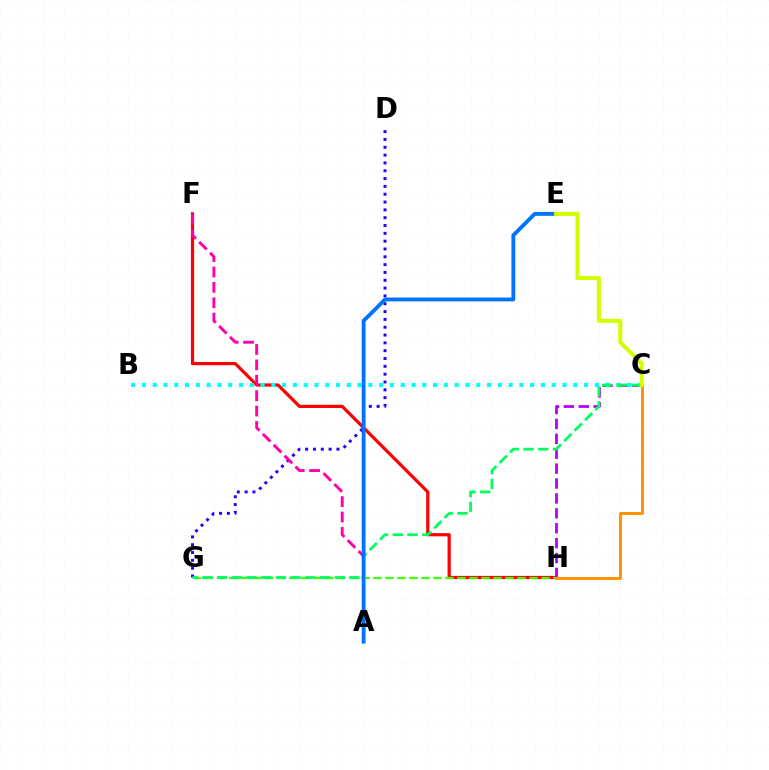{('D', 'G'): [{'color': '#2500ff', 'line_style': 'dotted', 'thickness': 2.13}], ('F', 'H'): [{'color': '#ff0000', 'line_style': 'solid', 'thickness': 2.3}], ('C', 'H'): [{'color': '#b900ff', 'line_style': 'dashed', 'thickness': 2.02}, {'color': '#ff9400', 'line_style': 'solid', 'thickness': 2.14}], ('G', 'H'): [{'color': '#3dff00', 'line_style': 'dashed', 'thickness': 1.63}], ('A', 'F'): [{'color': '#ff00ac', 'line_style': 'dashed', 'thickness': 2.09}], ('B', 'C'): [{'color': '#00fff6', 'line_style': 'dotted', 'thickness': 2.93}], ('C', 'G'): [{'color': '#00ff5c', 'line_style': 'dashed', 'thickness': 2.0}], ('A', 'E'): [{'color': '#0074ff', 'line_style': 'solid', 'thickness': 2.77}], ('C', 'E'): [{'color': '#d1ff00', 'line_style': 'solid', 'thickness': 2.92}]}